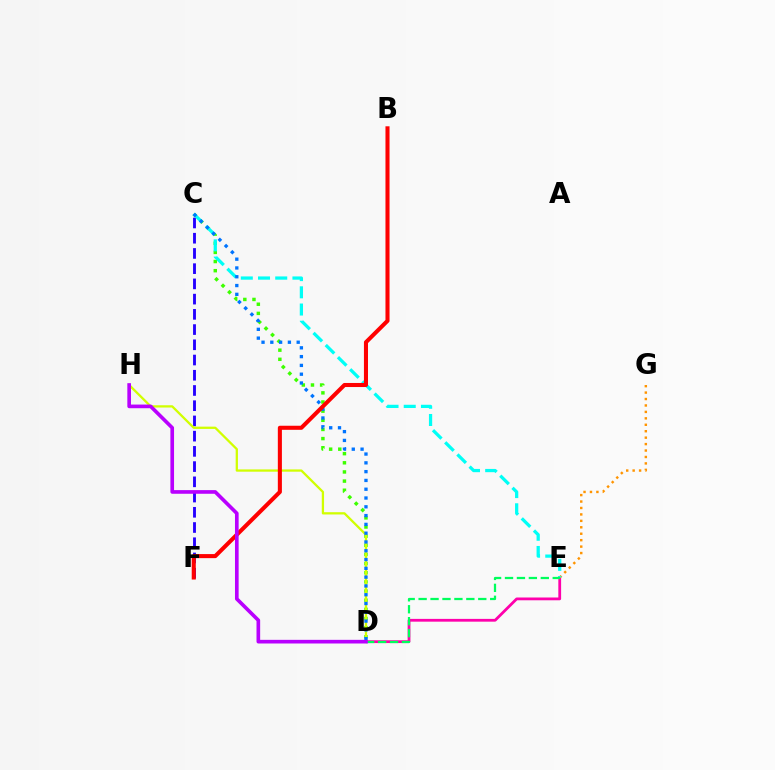{('C', 'D'): [{'color': '#3dff00', 'line_style': 'dotted', 'thickness': 2.49}, {'color': '#0074ff', 'line_style': 'dotted', 'thickness': 2.39}], ('C', 'F'): [{'color': '#2500ff', 'line_style': 'dashed', 'thickness': 2.07}], ('D', 'E'): [{'color': '#ff00ac', 'line_style': 'solid', 'thickness': 2.0}, {'color': '#00ff5c', 'line_style': 'dashed', 'thickness': 1.62}], ('E', 'G'): [{'color': '#ff9400', 'line_style': 'dotted', 'thickness': 1.75}], ('C', 'E'): [{'color': '#00fff6', 'line_style': 'dashed', 'thickness': 2.34}], ('D', 'H'): [{'color': '#d1ff00', 'line_style': 'solid', 'thickness': 1.64}, {'color': '#b900ff', 'line_style': 'solid', 'thickness': 2.63}], ('B', 'F'): [{'color': '#ff0000', 'line_style': 'solid', 'thickness': 2.93}]}